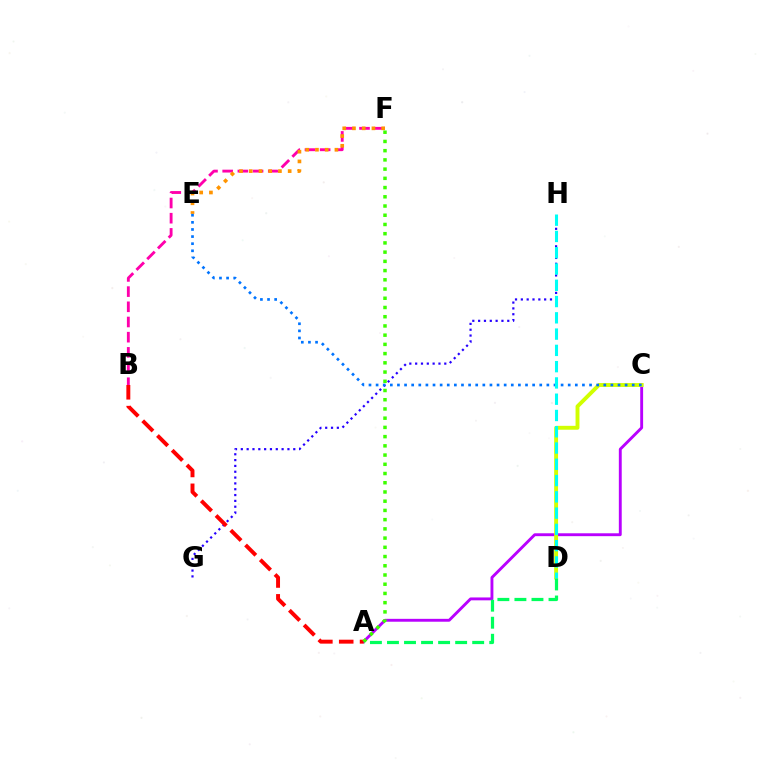{('A', 'C'): [{'color': '#b900ff', 'line_style': 'solid', 'thickness': 2.07}], ('B', 'F'): [{'color': '#ff00ac', 'line_style': 'dashed', 'thickness': 2.06}], ('G', 'H'): [{'color': '#2500ff', 'line_style': 'dotted', 'thickness': 1.58}], ('E', 'F'): [{'color': '#ff9400', 'line_style': 'dotted', 'thickness': 2.64}], ('A', 'B'): [{'color': '#ff0000', 'line_style': 'dashed', 'thickness': 2.83}], ('C', 'D'): [{'color': '#d1ff00', 'line_style': 'solid', 'thickness': 2.81}], ('C', 'E'): [{'color': '#0074ff', 'line_style': 'dotted', 'thickness': 1.93}], ('A', 'F'): [{'color': '#3dff00', 'line_style': 'dotted', 'thickness': 2.51}], ('A', 'D'): [{'color': '#00ff5c', 'line_style': 'dashed', 'thickness': 2.32}], ('D', 'H'): [{'color': '#00fff6', 'line_style': 'dashed', 'thickness': 2.21}]}